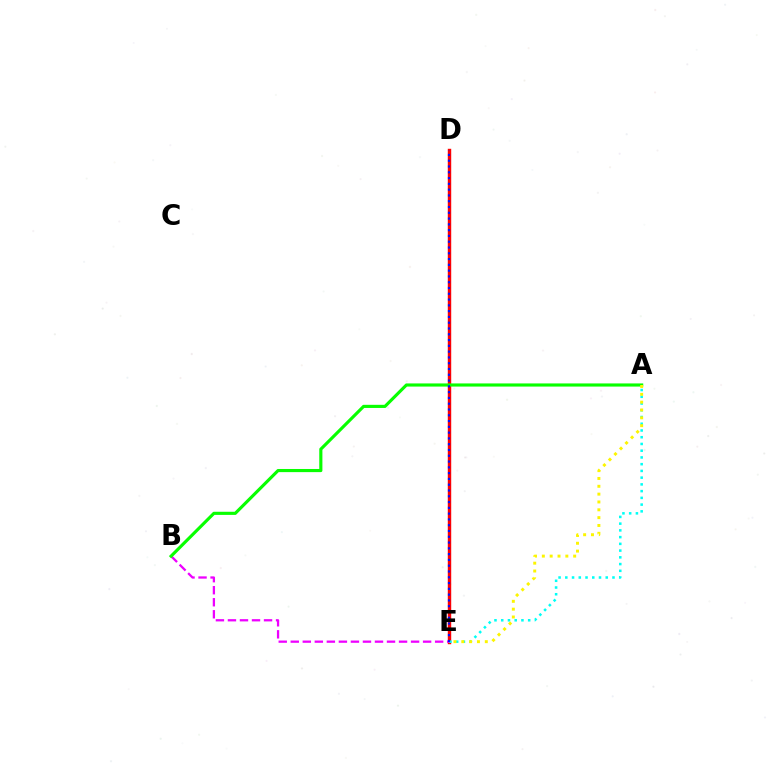{('D', 'E'): [{'color': '#ff0000', 'line_style': 'solid', 'thickness': 2.46}, {'color': '#0010ff', 'line_style': 'dotted', 'thickness': 1.57}], ('B', 'E'): [{'color': '#ee00ff', 'line_style': 'dashed', 'thickness': 1.63}], ('A', 'B'): [{'color': '#08ff00', 'line_style': 'solid', 'thickness': 2.26}], ('A', 'E'): [{'color': '#00fff6', 'line_style': 'dotted', 'thickness': 1.83}, {'color': '#fcf500', 'line_style': 'dotted', 'thickness': 2.13}]}